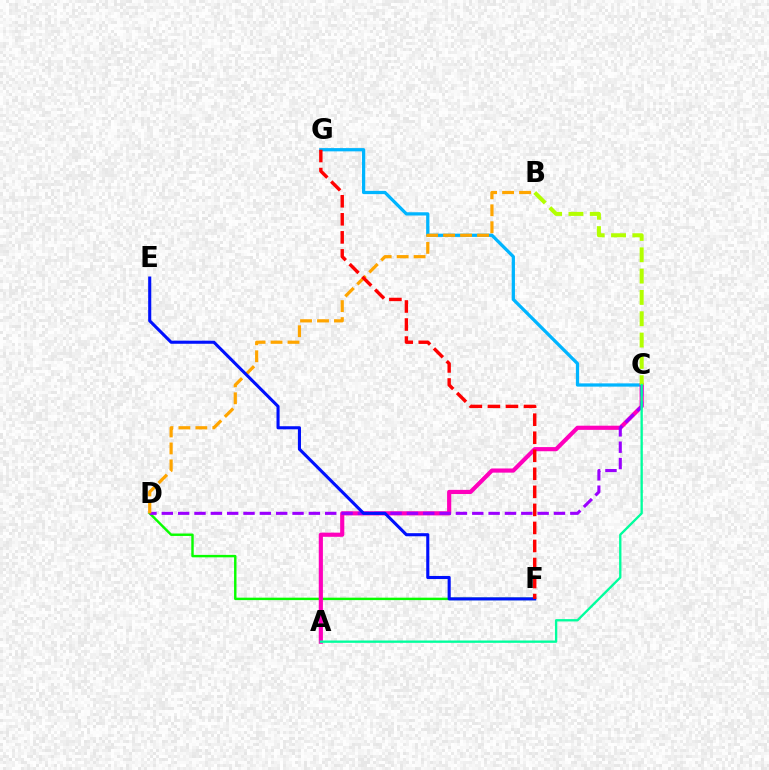{('D', 'F'): [{'color': '#08ff00', 'line_style': 'solid', 'thickness': 1.75}], ('C', 'G'): [{'color': '#00b5ff', 'line_style': 'solid', 'thickness': 2.34}], ('A', 'C'): [{'color': '#ff00bd', 'line_style': 'solid', 'thickness': 2.99}, {'color': '#00ff9d', 'line_style': 'solid', 'thickness': 1.68}], ('C', 'D'): [{'color': '#9b00ff', 'line_style': 'dashed', 'thickness': 2.22}], ('B', 'C'): [{'color': '#b3ff00', 'line_style': 'dashed', 'thickness': 2.9}], ('B', 'D'): [{'color': '#ffa500', 'line_style': 'dashed', 'thickness': 2.3}], ('E', 'F'): [{'color': '#0010ff', 'line_style': 'solid', 'thickness': 2.22}], ('F', 'G'): [{'color': '#ff0000', 'line_style': 'dashed', 'thickness': 2.45}]}